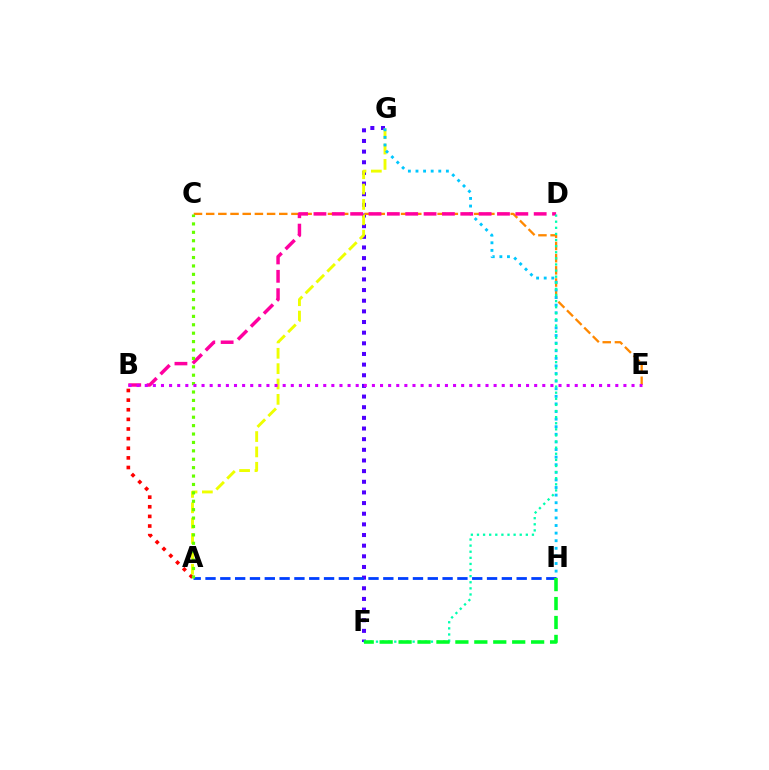{('F', 'G'): [{'color': '#4f00ff', 'line_style': 'dotted', 'thickness': 2.89}], ('A', 'B'): [{'color': '#ff0000', 'line_style': 'dotted', 'thickness': 2.62}], ('C', 'E'): [{'color': '#ff8800', 'line_style': 'dashed', 'thickness': 1.66}], ('A', 'G'): [{'color': '#eeff00', 'line_style': 'dashed', 'thickness': 2.09}], ('G', 'H'): [{'color': '#00c7ff', 'line_style': 'dotted', 'thickness': 2.06}], ('B', 'D'): [{'color': '#ff00a0', 'line_style': 'dashed', 'thickness': 2.49}], ('A', 'H'): [{'color': '#003fff', 'line_style': 'dashed', 'thickness': 2.01}], ('A', 'C'): [{'color': '#66ff00', 'line_style': 'dotted', 'thickness': 2.28}], ('B', 'E'): [{'color': '#d600ff', 'line_style': 'dotted', 'thickness': 2.2}], ('D', 'F'): [{'color': '#00ffaf', 'line_style': 'dotted', 'thickness': 1.66}], ('F', 'H'): [{'color': '#00ff27', 'line_style': 'dashed', 'thickness': 2.57}]}